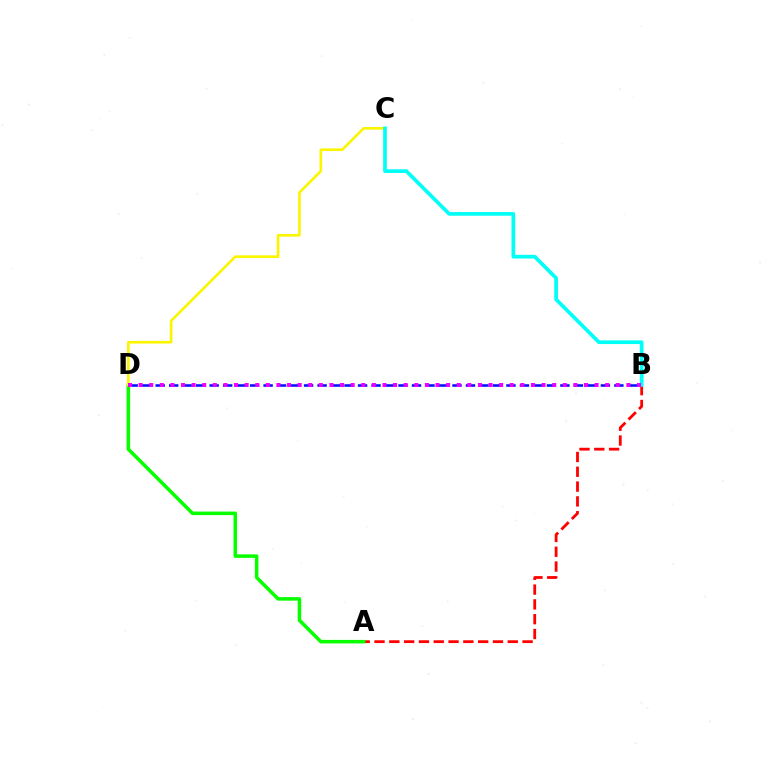{('B', 'D'): [{'color': '#0010ff', 'line_style': 'dashed', 'thickness': 1.83}, {'color': '#ee00ff', 'line_style': 'dotted', 'thickness': 2.88}], ('A', 'B'): [{'color': '#ff0000', 'line_style': 'dashed', 'thickness': 2.01}], ('A', 'D'): [{'color': '#08ff00', 'line_style': 'solid', 'thickness': 2.54}], ('C', 'D'): [{'color': '#fcf500', 'line_style': 'solid', 'thickness': 1.91}], ('B', 'C'): [{'color': '#00fff6', 'line_style': 'solid', 'thickness': 2.65}]}